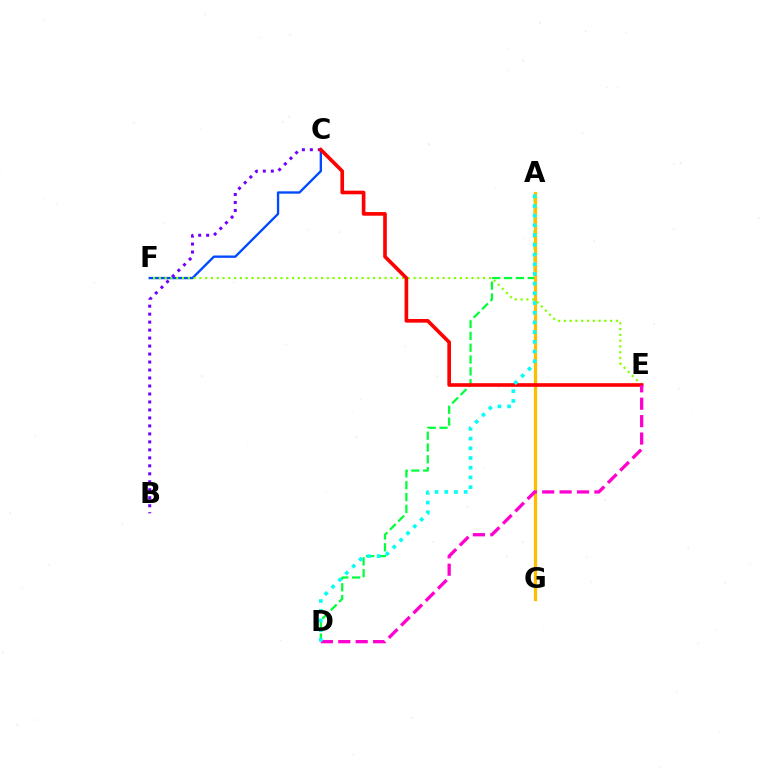{('A', 'D'): [{'color': '#00ff39', 'line_style': 'dashed', 'thickness': 1.61}, {'color': '#00fff6', 'line_style': 'dotted', 'thickness': 2.64}], ('C', 'F'): [{'color': '#004bff', 'line_style': 'solid', 'thickness': 1.69}], ('E', 'F'): [{'color': '#84ff00', 'line_style': 'dotted', 'thickness': 1.57}], ('B', 'C'): [{'color': '#7200ff', 'line_style': 'dotted', 'thickness': 2.17}], ('A', 'G'): [{'color': '#ffbd00', 'line_style': 'solid', 'thickness': 2.35}], ('C', 'E'): [{'color': '#ff0000', 'line_style': 'solid', 'thickness': 2.62}], ('D', 'E'): [{'color': '#ff00cf', 'line_style': 'dashed', 'thickness': 2.36}]}